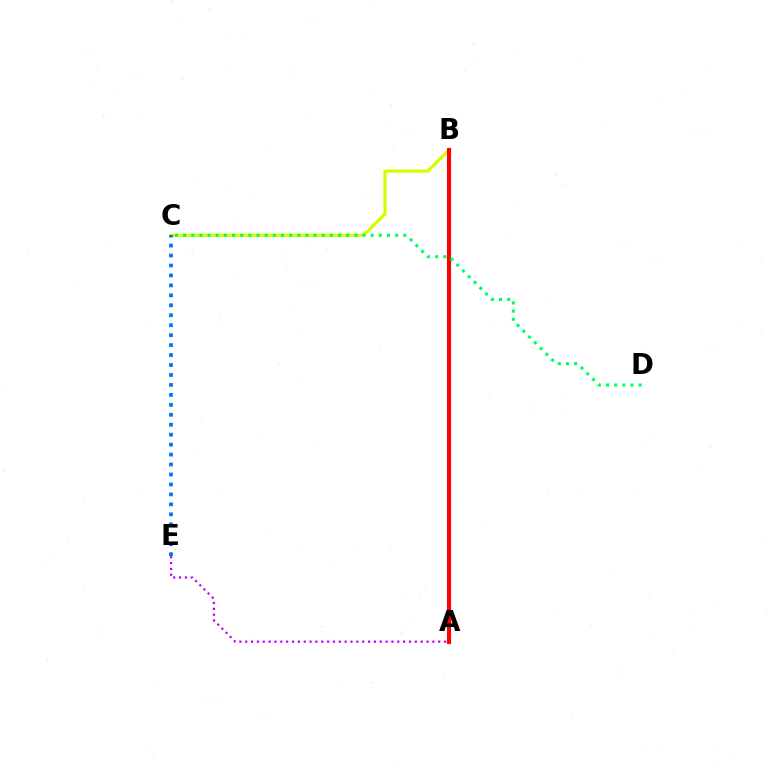{('B', 'C'): [{'color': '#d1ff00', 'line_style': 'solid', 'thickness': 2.28}], ('A', 'E'): [{'color': '#b900ff', 'line_style': 'dotted', 'thickness': 1.59}], ('A', 'B'): [{'color': '#ff0000', 'line_style': 'solid', 'thickness': 2.97}], ('C', 'D'): [{'color': '#00ff5c', 'line_style': 'dotted', 'thickness': 2.22}], ('C', 'E'): [{'color': '#0074ff', 'line_style': 'dotted', 'thickness': 2.7}]}